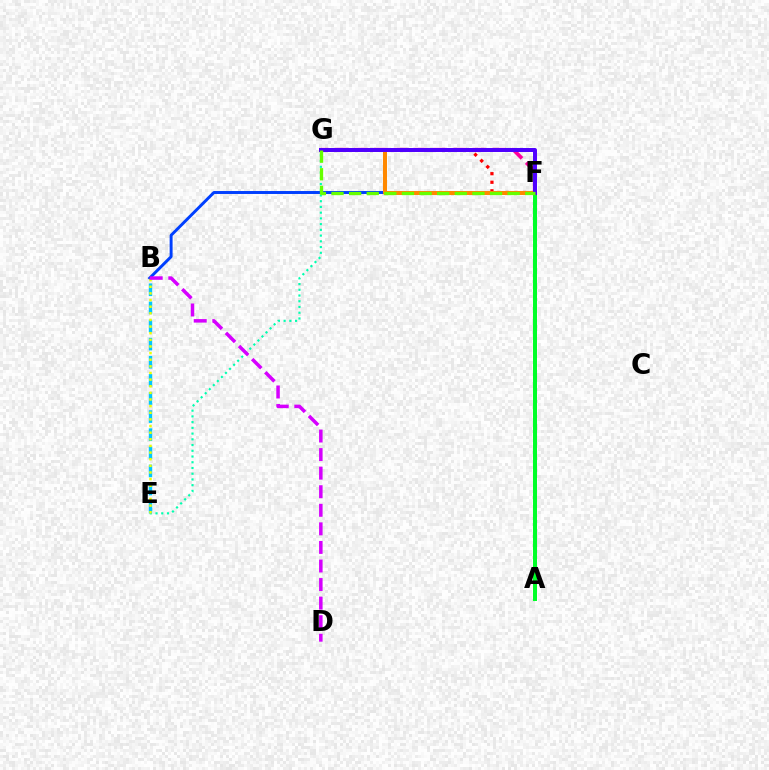{('B', 'F'): [{'color': '#003fff', 'line_style': 'solid', 'thickness': 2.12}], ('F', 'G'): [{'color': '#ff0000', 'line_style': 'dotted', 'thickness': 2.33}, {'color': '#ff00a0', 'line_style': 'dashed', 'thickness': 2.67}, {'color': '#ff8800', 'line_style': 'solid', 'thickness': 2.89}, {'color': '#4f00ff', 'line_style': 'solid', 'thickness': 2.86}, {'color': '#66ff00', 'line_style': 'dashed', 'thickness': 2.39}], ('E', 'G'): [{'color': '#00ffaf', 'line_style': 'dotted', 'thickness': 1.56}], ('A', 'F'): [{'color': '#00ff27', 'line_style': 'solid', 'thickness': 2.88}], ('B', 'E'): [{'color': '#00c7ff', 'line_style': 'dashed', 'thickness': 2.46}, {'color': '#eeff00', 'line_style': 'dotted', 'thickness': 1.8}], ('B', 'D'): [{'color': '#d600ff', 'line_style': 'dashed', 'thickness': 2.52}]}